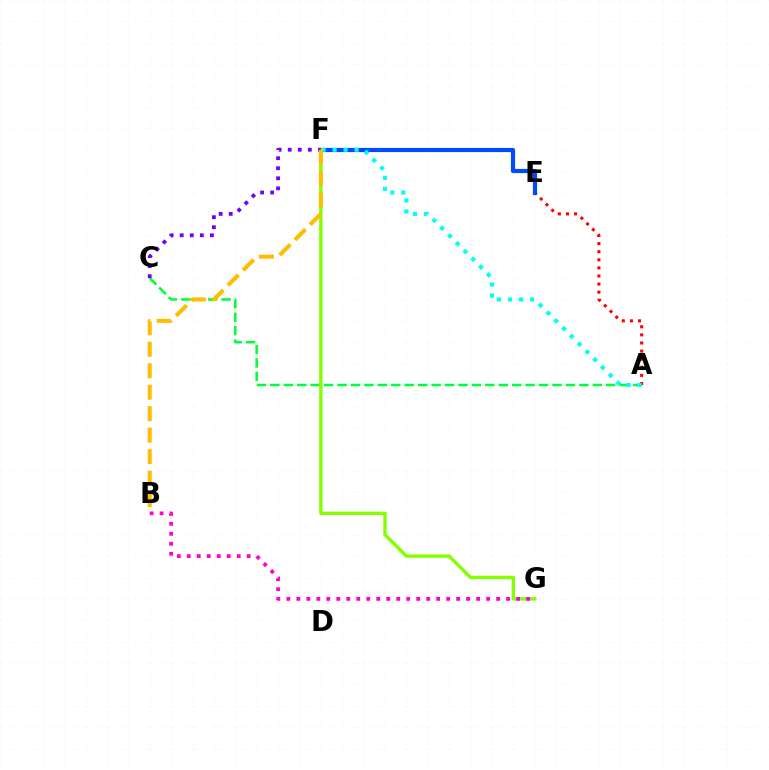{('A', 'E'): [{'color': '#ff0000', 'line_style': 'dotted', 'thickness': 2.2}], ('A', 'C'): [{'color': '#00ff39', 'line_style': 'dashed', 'thickness': 1.82}], ('E', 'F'): [{'color': '#004bff', 'line_style': 'solid', 'thickness': 3.0}], ('A', 'F'): [{'color': '#00fff6', 'line_style': 'dotted', 'thickness': 2.99}], ('F', 'G'): [{'color': '#84ff00', 'line_style': 'solid', 'thickness': 2.44}], ('B', 'G'): [{'color': '#ff00cf', 'line_style': 'dotted', 'thickness': 2.71}], ('C', 'F'): [{'color': '#7200ff', 'line_style': 'dotted', 'thickness': 2.73}], ('B', 'F'): [{'color': '#ffbd00', 'line_style': 'dashed', 'thickness': 2.92}]}